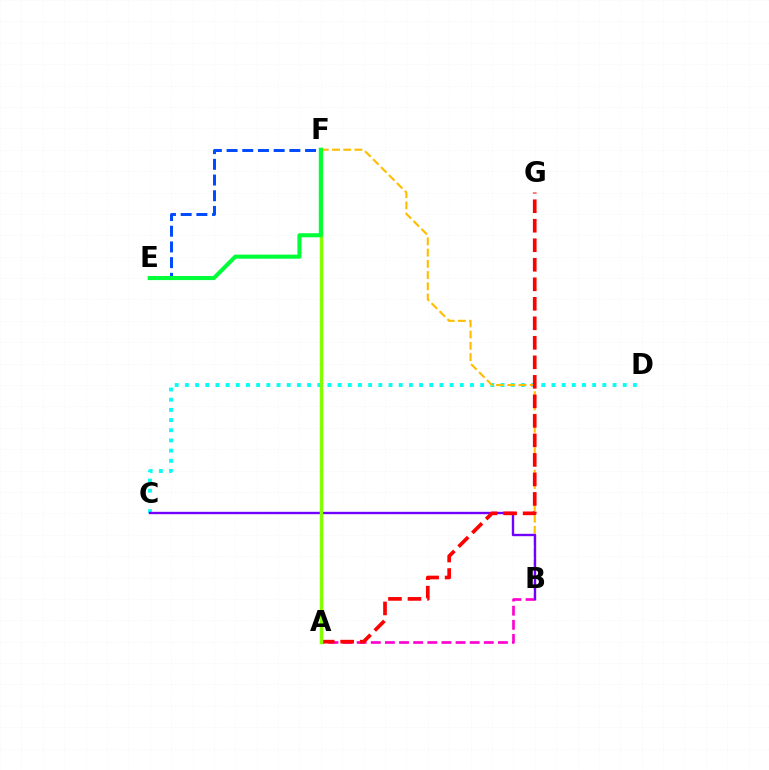{('A', 'B'): [{'color': '#ff00cf', 'line_style': 'dashed', 'thickness': 1.92}], ('C', 'D'): [{'color': '#00fff6', 'line_style': 'dotted', 'thickness': 2.77}], ('E', 'F'): [{'color': '#004bff', 'line_style': 'dashed', 'thickness': 2.13}, {'color': '#00ff39', 'line_style': 'solid', 'thickness': 2.94}], ('B', 'F'): [{'color': '#ffbd00', 'line_style': 'dashed', 'thickness': 1.52}], ('B', 'C'): [{'color': '#7200ff', 'line_style': 'solid', 'thickness': 1.71}], ('A', 'G'): [{'color': '#ff0000', 'line_style': 'dashed', 'thickness': 2.65}], ('A', 'F'): [{'color': '#84ff00', 'line_style': 'solid', 'thickness': 2.51}]}